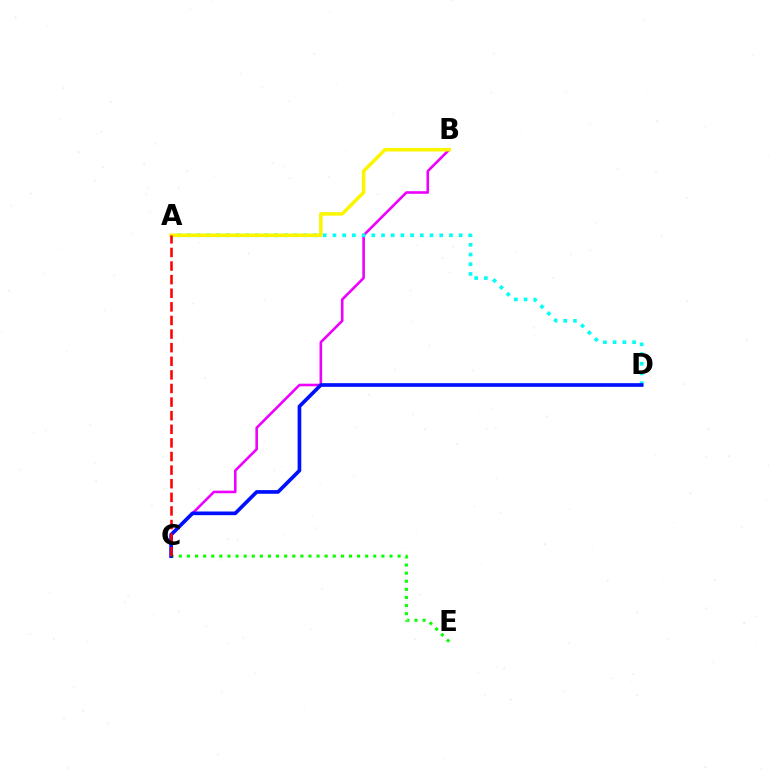{('B', 'C'): [{'color': '#ee00ff', 'line_style': 'solid', 'thickness': 1.87}], ('C', 'E'): [{'color': '#08ff00', 'line_style': 'dotted', 'thickness': 2.2}], ('A', 'D'): [{'color': '#00fff6', 'line_style': 'dotted', 'thickness': 2.64}], ('C', 'D'): [{'color': '#0010ff', 'line_style': 'solid', 'thickness': 2.64}], ('A', 'B'): [{'color': '#fcf500', 'line_style': 'solid', 'thickness': 2.55}], ('A', 'C'): [{'color': '#ff0000', 'line_style': 'dashed', 'thickness': 1.85}]}